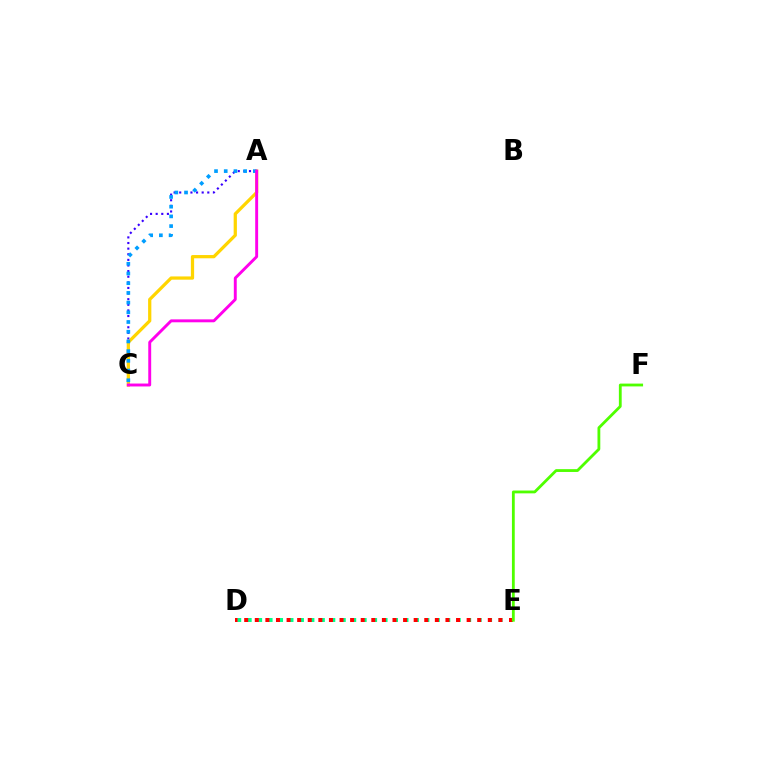{('A', 'C'): [{'color': '#3700ff', 'line_style': 'dotted', 'thickness': 1.53}, {'color': '#ffd500', 'line_style': 'solid', 'thickness': 2.34}, {'color': '#009eff', 'line_style': 'dotted', 'thickness': 2.64}, {'color': '#ff00ed', 'line_style': 'solid', 'thickness': 2.1}], ('D', 'E'): [{'color': '#00ff86', 'line_style': 'dotted', 'thickness': 2.84}, {'color': '#ff0000', 'line_style': 'dotted', 'thickness': 2.88}], ('E', 'F'): [{'color': '#4fff00', 'line_style': 'solid', 'thickness': 2.02}]}